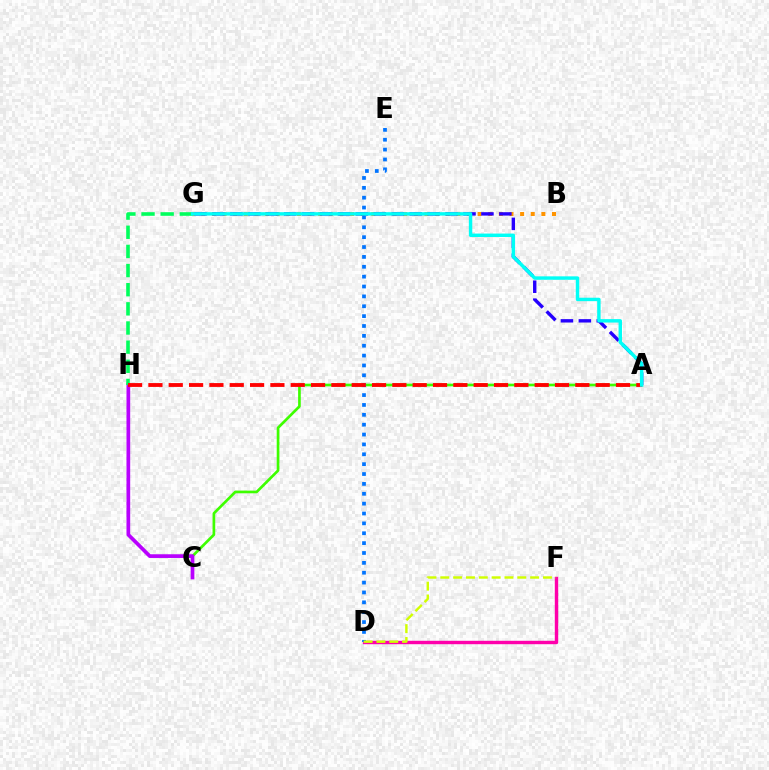{('B', 'G'): [{'color': '#ff9400', 'line_style': 'dotted', 'thickness': 2.89}], ('A', 'C'): [{'color': '#3dff00', 'line_style': 'solid', 'thickness': 1.93}], ('C', 'H'): [{'color': '#b900ff', 'line_style': 'solid', 'thickness': 2.67}], ('D', 'F'): [{'color': '#ff00ac', 'line_style': 'solid', 'thickness': 2.45}, {'color': '#d1ff00', 'line_style': 'dashed', 'thickness': 1.74}], ('A', 'G'): [{'color': '#2500ff', 'line_style': 'dashed', 'thickness': 2.44}, {'color': '#00fff6', 'line_style': 'solid', 'thickness': 2.47}], ('D', 'E'): [{'color': '#0074ff', 'line_style': 'dotted', 'thickness': 2.68}], ('G', 'H'): [{'color': '#00ff5c', 'line_style': 'dashed', 'thickness': 2.6}], ('A', 'H'): [{'color': '#ff0000', 'line_style': 'dashed', 'thickness': 2.76}]}